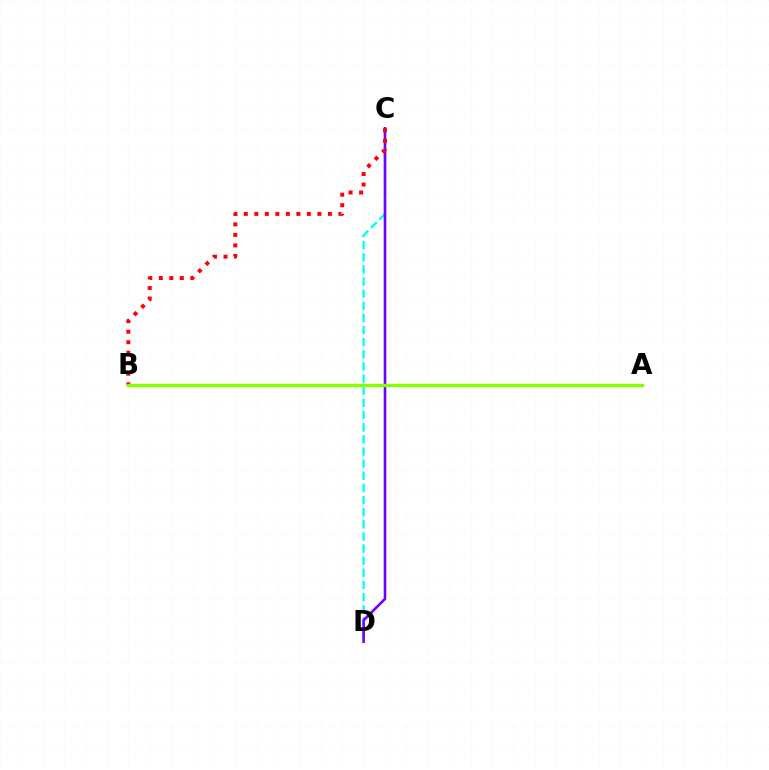{('C', 'D'): [{'color': '#00fff6', 'line_style': 'dashed', 'thickness': 1.65}, {'color': '#7200ff', 'line_style': 'solid', 'thickness': 1.88}], ('B', 'C'): [{'color': '#ff0000', 'line_style': 'dotted', 'thickness': 2.86}], ('A', 'B'): [{'color': '#84ff00', 'line_style': 'solid', 'thickness': 2.44}]}